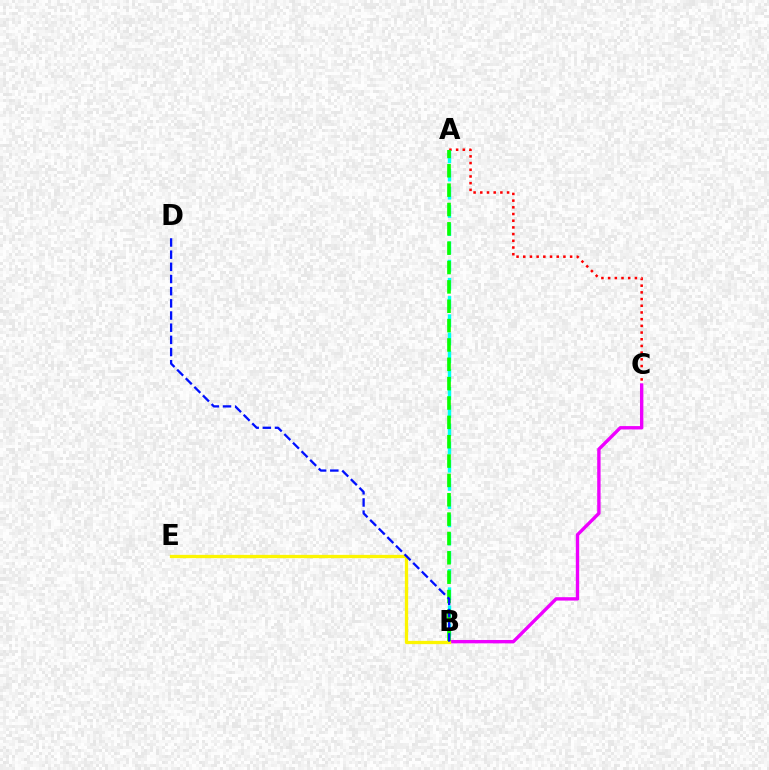{('A', 'C'): [{'color': '#ff0000', 'line_style': 'dotted', 'thickness': 1.82}], ('B', 'C'): [{'color': '#ee00ff', 'line_style': 'solid', 'thickness': 2.43}], ('A', 'B'): [{'color': '#00fff6', 'line_style': 'dashed', 'thickness': 2.47}, {'color': '#08ff00', 'line_style': 'dashed', 'thickness': 2.63}], ('B', 'E'): [{'color': '#fcf500', 'line_style': 'solid', 'thickness': 2.36}], ('B', 'D'): [{'color': '#0010ff', 'line_style': 'dashed', 'thickness': 1.65}]}